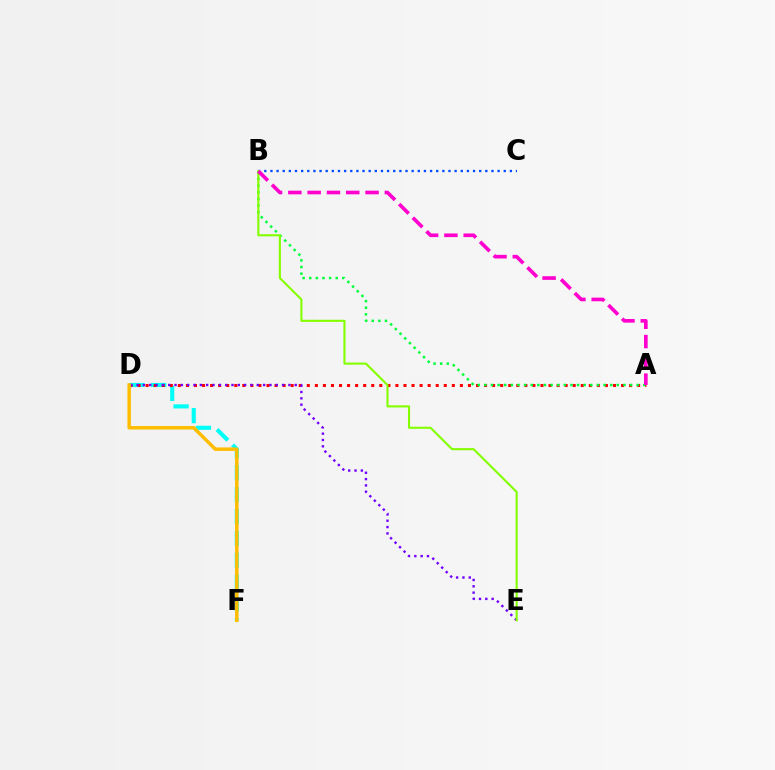{('D', 'F'): [{'color': '#00fff6', 'line_style': 'dashed', 'thickness': 2.97}, {'color': '#ffbd00', 'line_style': 'solid', 'thickness': 2.51}], ('B', 'C'): [{'color': '#004bff', 'line_style': 'dotted', 'thickness': 1.67}], ('A', 'D'): [{'color': '#ff0000', 'line_style': 'dotted', 'thickness': 2.19}], ('A', 'B'): [{'color': '#00ff39', 'line_style': 'dotted', 'thickness': 1.8}, {'color': '#ff00cf', 'line_style': 'dashed', 'thickness': 2.62}], ('D', 'E'): [{'color': '#7200ff', 'line_style': 'dotted', 'thickness': 1.72}], ('B', 'E'): [{'color': '#84ff00', 'line_style': 'solid', 'thickness': 1.52}]}